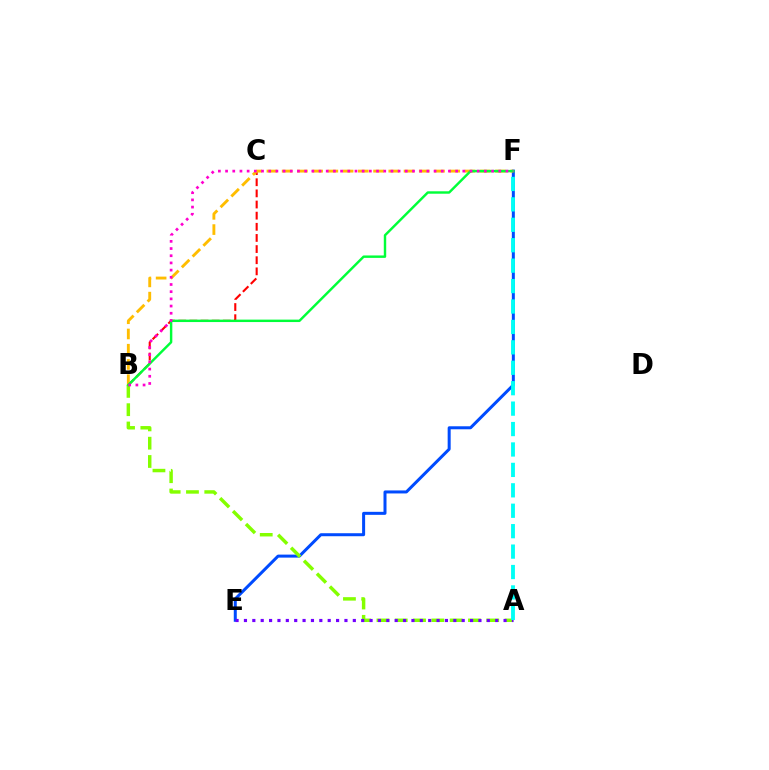{('E', 'F'): [{'color': '#004bff', 'line_style': 'solid', 'thickness': 2.17}], ('B', 'C'): [{'color': '#ff0000', 'line_style': 'dashed', 'thickness': 1.51}], ('A', 'B'): [{'color': '#84ff00', 'line_style': 'dashed', 'thickness': 2.49}], ('A', 'E'): [{'color': '#7200ff', 'line_style': 'dotted', 'thickness': 2.28}], ('B', 'F'): [{'color': '#ffbd00', 'line_style': 'dashed', 'thickness': 2.07}, {'color': '#00ff39', 'line_style': 'solid', 'thickness': 1.75}, {'color': '#ff00cf', 'line_style': 'dotted', 'thickness': 1.95}], ('A', 'F'): [{'color': '#00fff6', 'line_style': 'dashed', 'thickness': 2.77}]}